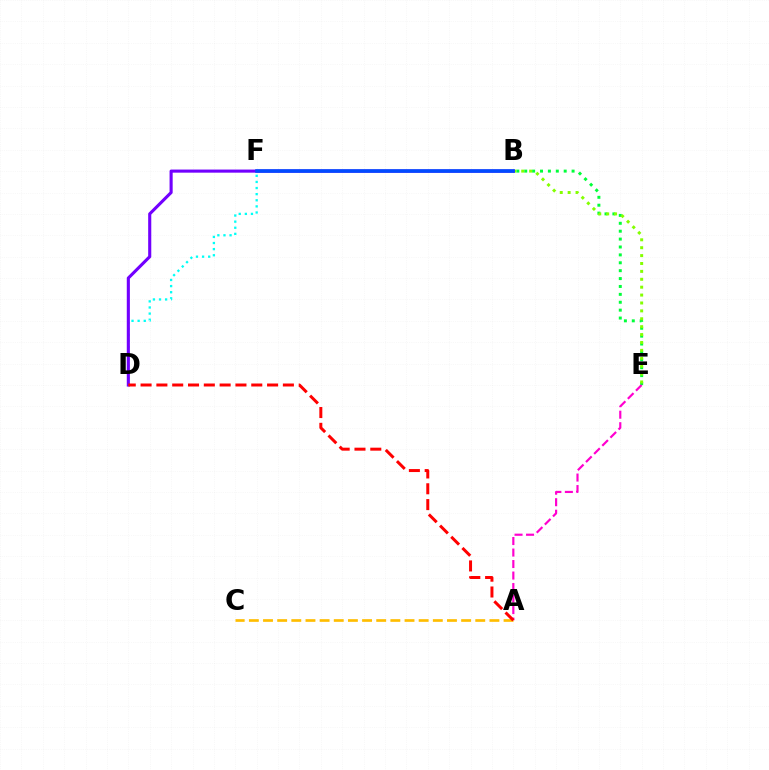{('B', 'E'): [{'color': '#00ff39', 'line_style': 'dotted', 'thickness': 2.15}, {'color': '#84ff00', 'line_style': 'dotted', 'thickness': 2.15}], ('A', 'E'): [{'color': '#ff00cf', 'line_style': 'dashed', 'thickness': 1.56}], ('A', 'C'): [{'color': '#ffbd00', 'line_style': 'dashed', 'thickness': 1.92}], ('D', 'F'): [{'color': '#00fff6', 'line_style': 'dotted', 'thickness': 1.66}], ('B', 'D'): [{'color': '#7200ff', 'line_style': 'solid', 'thickness': 2.23}], ('B', 'F'): [{'color': '#004bff', 'line_style': 'solid', 'thickness': 2.57}], ('A', 'D'): [{'color': '#ff0000', 'line_style': 'dashed', 'thickness': 2.15}]}